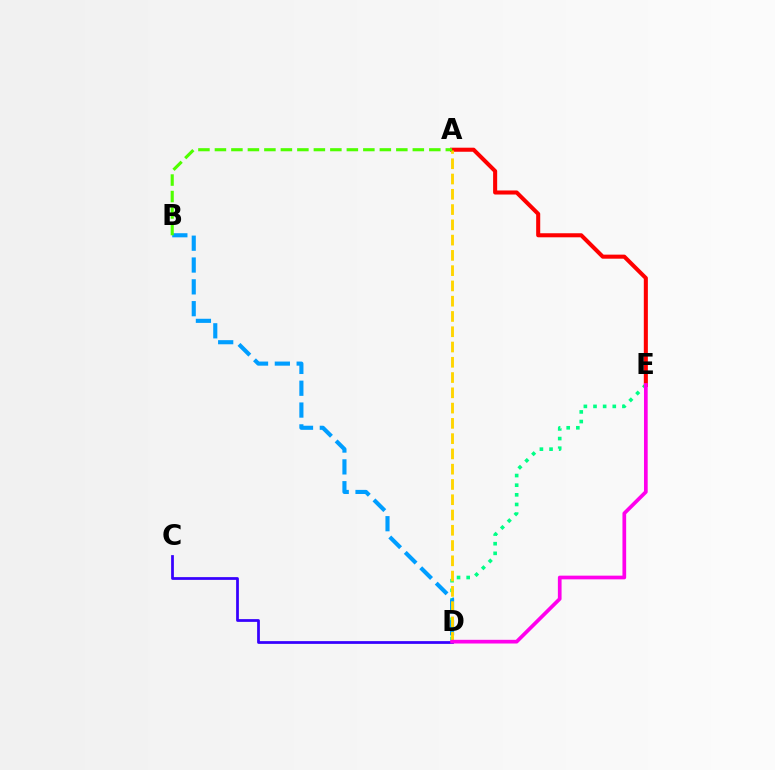{('D', 'E'): [{'color': '#00ff86', 'line_style': 'dotted', 'thickness': 2.62}, {'color': '#ff00ed', 'line_style': 'solid', 'thickness': 2.66}], ('B', 'D'): [{'color': '#009eff', 'line_style': 'dashed', 'thickness': 2.97}], ('A', 'E'): [{'color': '#ff0000', 'line_style': 'solid', 'thickness': 2.92}], ('C', 'D'): [{'color': '#3700ff', 'line_style': 'solid', 'thickness': 1.98}], ('A', 'D'): [{'color': '#ffd500', 'line_style': 'dashed', 'thickness': 2.07}], ('A', 'B'): [{'color': '#4fff00', 'line_style': 'dashed', 'thickness': 2.24}]}